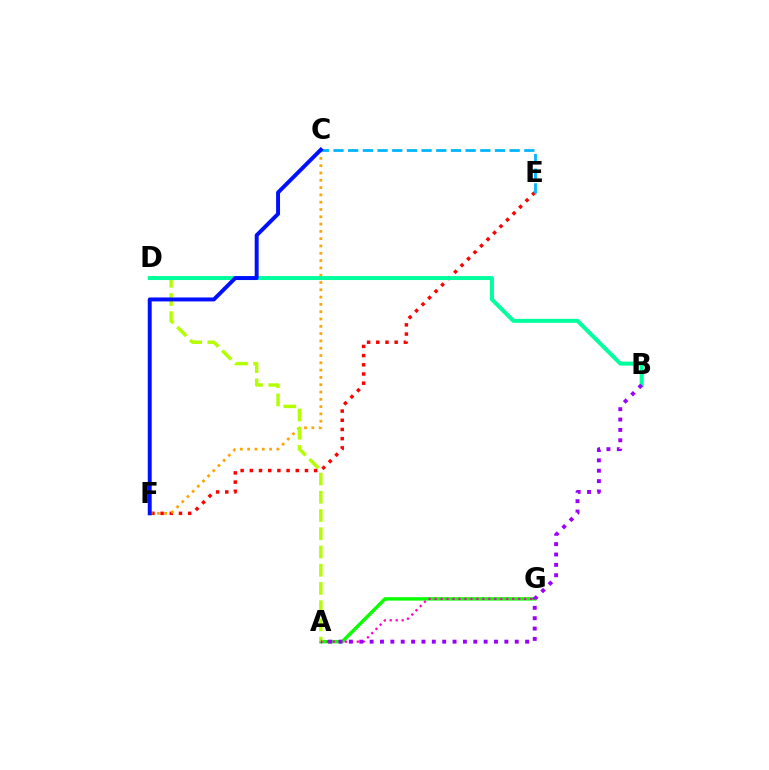{('A', 'G'): [{'color': '#08ff00', 'line_style': 'solid', 'thickness': 2.46}, {'color': '#ff00bd', 'line_style': 'dotted', 'thickness': 1.62}], ('E', 'F'): [{'color': '#ff0000', 'line_style': 'dotted', 'thickness': 2.5}], ('C', 'F'): [{'color': '#ffa500', 'line_style': 'dotted', 'thickness': 1.98}, {'color': '#0010ff', 'line_style': 'solid', 'thickness': 2.84}], ('A', 'D'): [{'color': '#b3ff00', 'line_style': 'dashed', 'thickness': 2.48}], ('B', 'D'): [{'color': '#00ff9d', 'line_style': 'solid', 'thickness': 2.86}], ('C', 'E'): [{'color': '#00b5ff', 'line_style': 'dashed', 'thickness': 1.99}], ('A', 'B'): [{'color': '#9b00ff', 'line_style': 'dotted', 'thickness': 2.82}]}